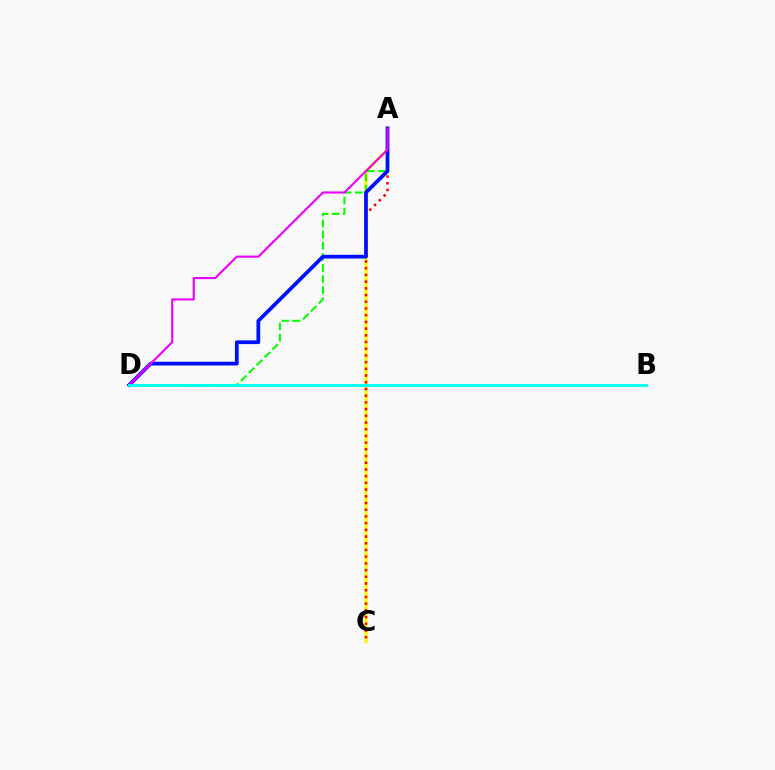{('A', 'C'): [{'color': '#fcf500', 'line_style': 'solid', 'thickness': 2.37}, {'color': '#ff0000', 'line_style': 'dotted', 'thickness': 1.82}], ('A', 'D'): [{'color': '#08ff00', 'line_style': 'dashed', 'thickness': 1.51}, {'color': '#0010ff', 'line_style': 'solid', 'thickness': 2.7}, {'color': '#ee00ff', 'line_style': 'solid', 'thickness': 1.52}], ('B', 'D'): [{'color': '#00fff6', 'line_style': 'solid', 'thickness': 2.04}]}